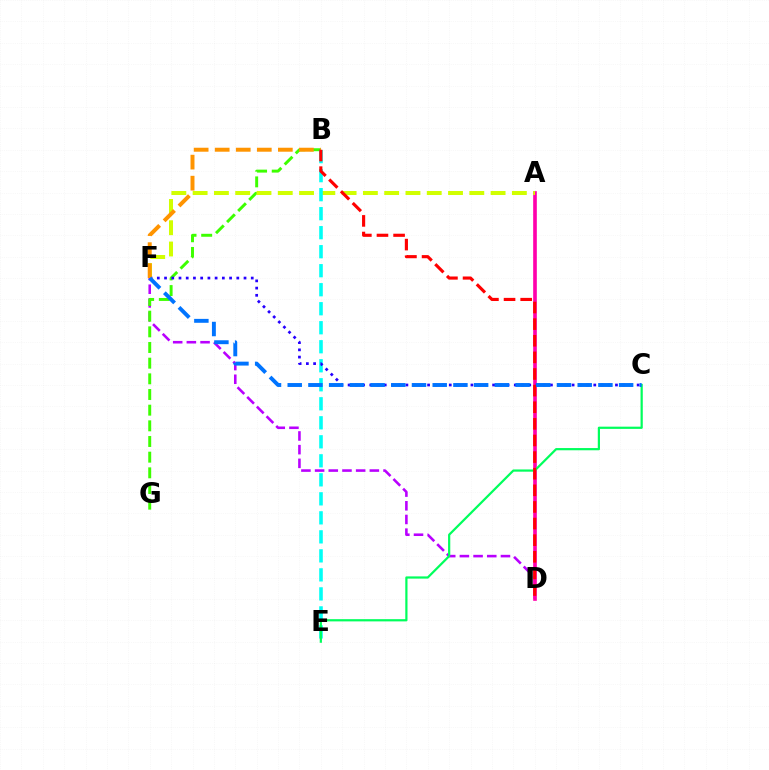{('D', 'F'): [{'color': '#b900ff', 'line_style': 'dashed', 'thickness': 1.86}], ('A', 'D'): [{'color': '#ff00ac', 'line_style': 'solid', 'thickness': 2.62}], ('B', 'G'): [{'color': '#3dff00', 'line_style': 'dashed', 'thickness': 2.13}], ('A', 'F'): [{'color': '#d1ff00', 'line_style': 'dashed', 'thickness': 2.89}], ('B', 'E'): [{'color': '#00fff6', 'line_style': 'dashed', 'thickness': 2.58}], ('C', 'E'): [{'color': '#00ff5c', 'line_style': 'solid', 'thickness': 1.6}], ('C', 'F'): [{'color': '#2500ff', 'line_style': 'dotted', 'thickness': 1.96}, {'color': '#0074ff', 'line_style': 'dashed', 'thickness': 2.81}], ('B', 'F'): [{'color': '#ff9400', 'line_style': 'dashed', 'thickness': 2.86}], ('B', 'D'): [{'color': '#ff0000', 'line_style': 'dashed', 'thickness': 2.26}]}